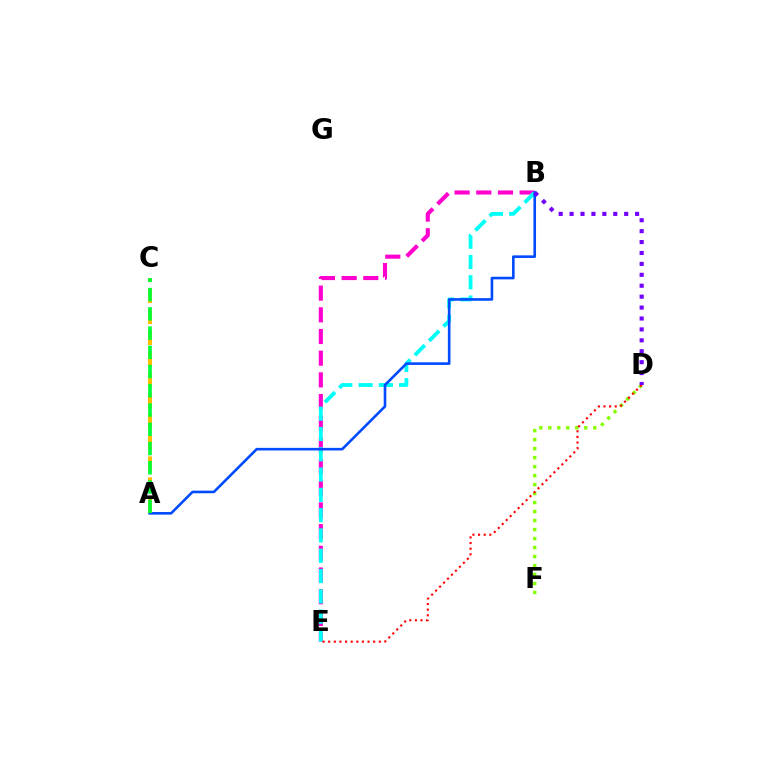{('B', 'E'): [{'color': '#ff00cf', 'line_style': 'dashed', 'thickness': 2.95}, {'color': '#00fff6', 'line_style': 'dashed', 'thickness': 2.76}], ('D', 'F'): [{'color': '#84ff00', 'line_style': 'dotted', 'thickness': 2.44}], ('D', 'E'): [{'color': '#ff0000', 'line_style': 'dotted', 'thickness': 1.53}], ('A', 'B'): [{'color': '#004bff', 'line_style': 'solid', 'thickness': 1.89}], ('B', 'D'): [{'color': '#7200ff', 'line_style': 'dotted', 'thickness': 2.97}], ('A', 'C'): [{'color': '#ffbd00', 'line_style': 'dashed', 'thickness': 2.85}, {'color': '#00ff39', 'line_style': 'dashed', 'thickness': 2.61}]}